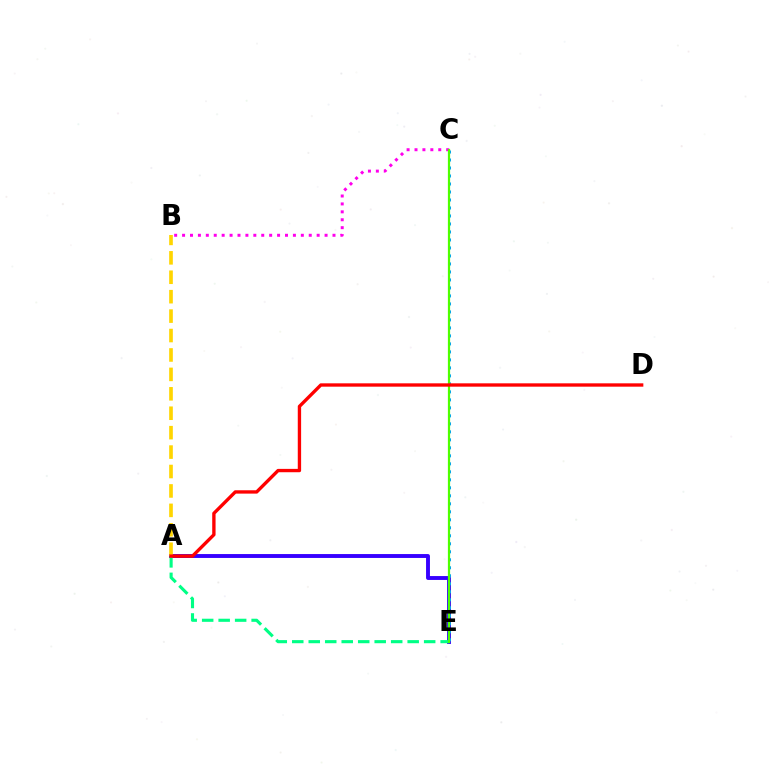{('A', 'E'): [{'color': '#3700ff', 'line_style': 'solid', 'thickness': 2.8}, {'color': '#00ff86', 'line_style': 'dashed', 'thickness': 2.24}], ('B', 'C'): [{'color': '#ff00ed', 'line_style': 'dotted', 'thickness': 2.15}], ('C', 'E'): [{'color': '#009eff', 'line_style': 'dotted', 'thickness': 2.17}, {'color': '#4fff00', 'line_style': 'solid', 'thickness': 1.59}], ('A', 'B'): [{'color': '#ffd500', 'line_style': 'dashed', 'thickness': 2.64}], ('A', 'D'): [{'color': '#ff0000', 'line_style': 'solid', 'thickness': 2.41}]}